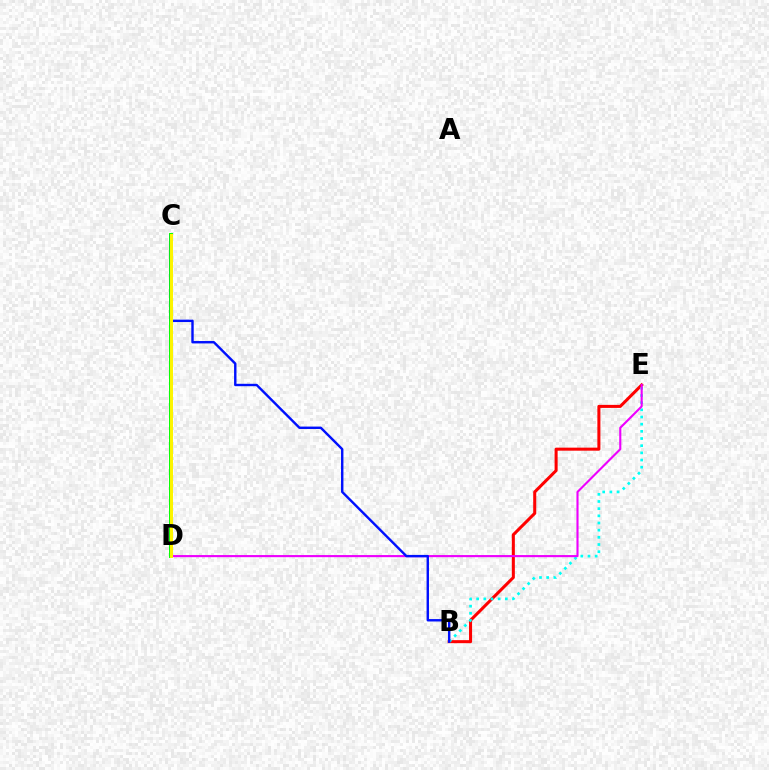{('C', 'D'): [{'color': '#08ff00', 'line_style': 'solid', 'thickness': 2.85}, {'color': '#fcf500', 'line_style': 'solid', 'thickness': 2.16}], ('B', 'E'): [{'color': '#ff0000', 'line_style': 'solid', 'thickness': 2.19}, {'color': '#00fff6', 'line_style': 'dotted', 'thickness': 1.95}], ('D', 'E'): [{'color': '#ee00ff', 'line_style': 'solid', 'thickness': 1.52}], ('B', 'C'): [{'color': '#0010ff', 'line_style': 'solid', 'thickness': 1.73}]}